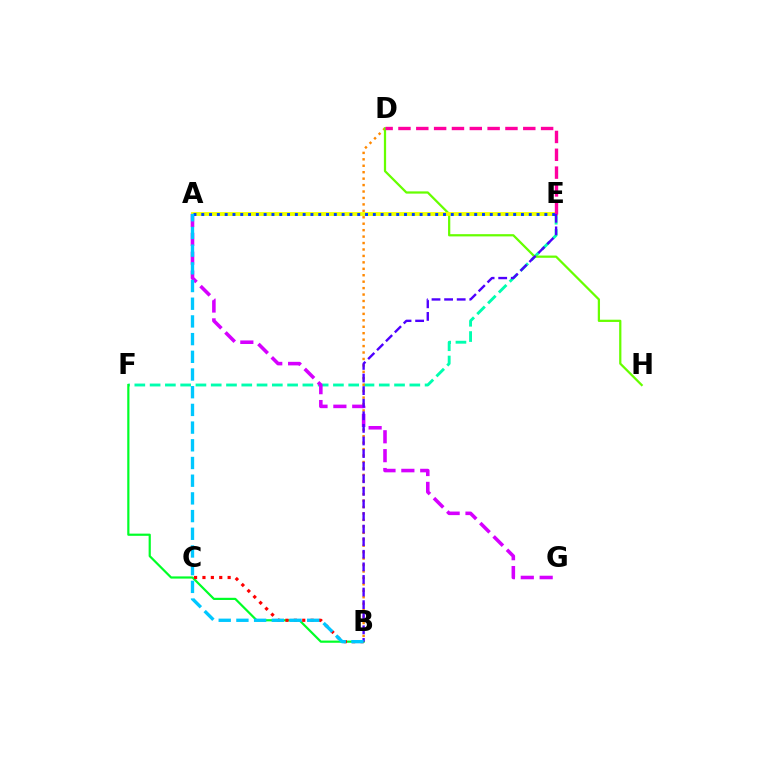{('E', 'F'): [{'color': '#00ffaf', 'line_style': 'dashed', 'thickness': 2.08}], ('B', 'D'): [{'color': '#ff8800', 'line_style': 'dotted', 'thickness': 1.75}], ('B', 'F'): [{'color': '#00ff27', 'line_style': 'solid', 'thickness': 1.58}], ('D', 'H'): [{'color': '#66ff00', 'line_style': 'solid', 'thickness': 1.61}], ('A', 'G'): [{'color': '#d600ff', 'line_style': 'dashed', 'thickness': 2.56}], ('A', 'E'): [{'color': '#eeff00', 'line_style': 'solid', 'thickness': 2.75}, {'color': '#003fff', 'line_style': 'dotted', 'thickness': 2.12}], ('D', 'E'): [{'color': '#ff00a0', 'line_style': 'dashed', 'thickness': 2.42}], ('B', 'C'): [{'color': '#ff0000', 'line_style': 'dotted', 'thickness': 2.28}], ('B', 'E'): [{'color': '#4f00ff', 'line_style': 'dashed', 'thickness': 1.71}], ('A', 'B'): [{'color': '#00c7ff', 'line_style': 'dashed', 'thickness': 2.4}]}